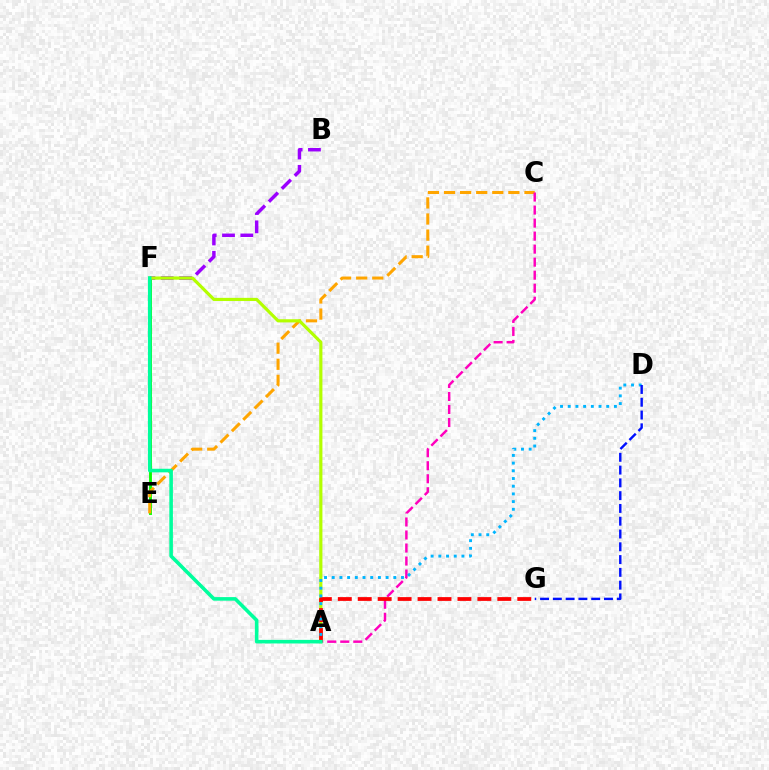{('B', 'F'): [{'color': '#9b00ff', 'line_style': 'dashed', 'thickness': 2.49}], ('E', 'F'): [{'color': '#08ff00', 'line_style': 'solid', 'thickness': 2.07}], ('C', 'E'): [{'color': '#ffa500', 'line_style': 'dashed', 'thickness': 2.19}], ('A', 'C'): [{'color': '#ff00bd', 'line_style': 'dashed', 'thickness': 1.77}], ('A', 'F'): [{'color': '#b3ff00', 'line_style': 'solid', 'thickness': 2.28}, {'color': '#00ff9d', 'line_style': 'solid', 'thickness': 2.58}], ('A', 'G'): [{'color': '#ff0000', 'line_style': 'dashed', 'thickness': 2.71}], ('A', 'D'): [{'color': '#00b5ff', 'line_style': 'dotted', 'thickness': 2.09}], ('D', 'G'): [{'color': '#0010ff', 'line_style': 'dashed', 'thickness': 1.74}]}